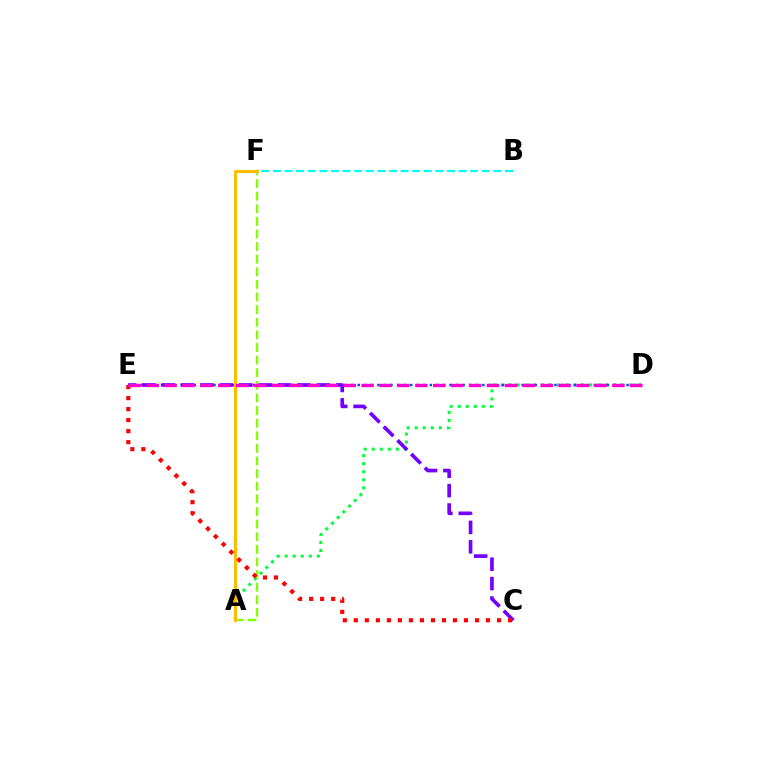{('A', 'D'): [{'color': '#00ff39', 'line_style': 'dotted', 'thickness': 2.19}], ('D', 'E'): [{'color': '#004bff', 'line_style': 'dotted', 'thickness': 1.78}, {'color': '#ff00cf', 'line_style': 'dashed', 'thickness': 2.43}], ('A', 'F'): [{'color': '#84ff00', 'line_style': 'dashed', 'thickness': 1.71}, {'color': '#ffbd00', 'line_style': 'solid', 'thickness': 2.18}], ('C', 'E'): [{'color': '#7200ff', 'line_style': 'dashed', 'thickness': 2.63}, {'color': '#ff0000', 'line_style': 'dotted', 'thickness': 2.99}], ('B', 'F'): [{'color': '#00fff6', 'line_style': 'dashed', 'thickness': 1.58}]}